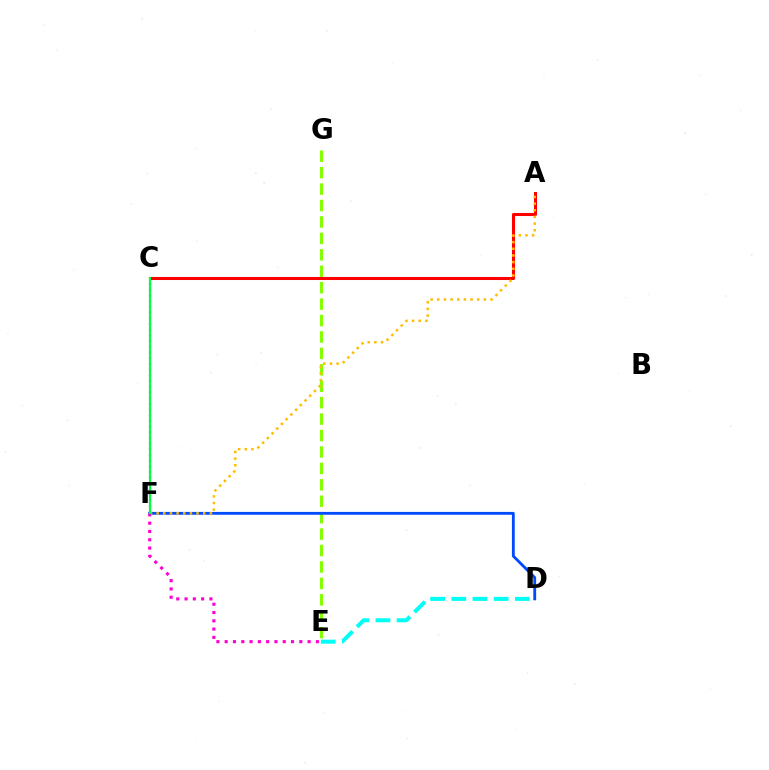{('E', 'G'): [{'color': '#84ff00', 'line_style': 'dashed', 'thickness': 2.23}], ('D', 'E'): [{'color': '#00fff6', 'line_style': 'dashed', 'thickness': 2.88}], ('A', 'C'): [{'color': '#ff0000', 'line_style': 'solid', 'thickness': 2.19}], ('C', 'F'): [{'color': '#7200ff', 'line_style': 'dotted', 'thickness': 1.55}, {'color': '#00ff39', 'line_style': 'solid', 'thickness': 1.57}], ('D', 'F'): [{'color': '#004bff', 'line_style': 'solid', 'thickness': 2.04}], ('A', 'F'): [{'color': '#ffbd00', 'line_style': 'dotted', 'thickness': 1.81}], ('E', 'F'): [{'color': '#ff00cf', 'line_style': 'dotted', 'thickness': 2.25}]}